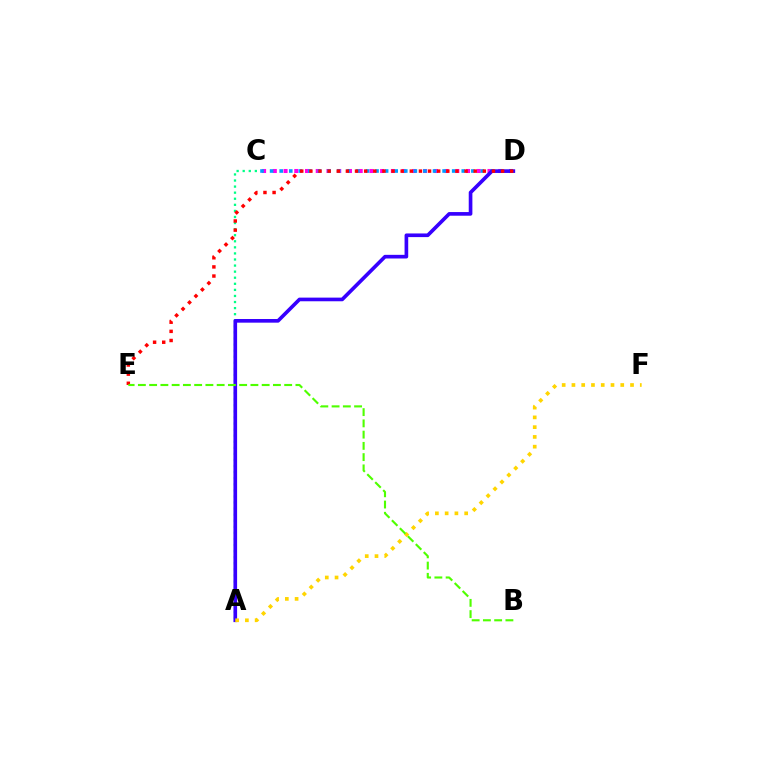{('A', 'C'): [{'color': '#00ff86', 'line_style': 'dotted', 'thickness': 1.65}], ('C', 'D'): [{'color': '#ff00ed', 'line_style': 'dotted', 'thickness': 2.92}, {'color': '#009eff', 'line_style': 'dotted', 'thickness': 2.6}], ('A', 'D'): [{'color': '#3700ff', 'line_style': 'solid', 'thickness': 2.63}], ('A', 'F'): [{'color': '#ffd500', 'line_style': 'dotted', 'thickness': 2.65}], ('D', 'E'): [{'color': '#ff0000', 'line_style': 'dotted', 'thickness': 2.48}], ('B', 'E'): [{'color': '#4fff00', 'line_style': 'dashed', 'thickness': 1.53}]}